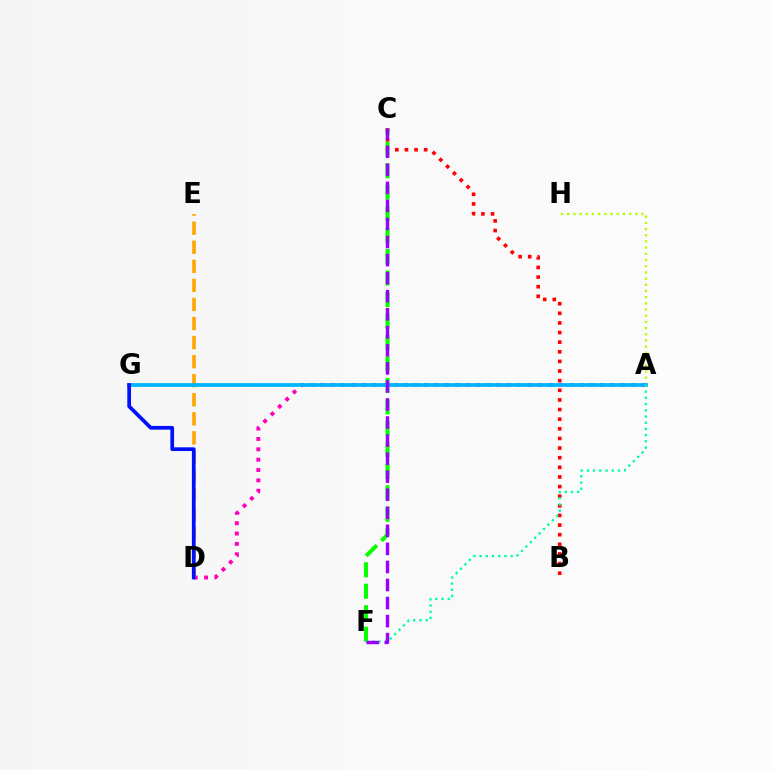{('A', 'H'): [{'color': '#b3ff00', 'line_style': 'dotted', 'thickness': 1.68}], ('C', 'F'): [{'color': '#08ff00', 'line_style': 'dashed', 'thickness': 2.92}, {'color': '#9b00ff', 'line_style': 'dashed', 'thickness': 2.45}], ('A', 'D'): [{'color': '#ff00bd', 'line_style': 'dotted', 'thickness': 2.81}], ('B', 'C'): [{'color': '#ff0000', 'line_style': 'dotted', 'thickness': 2.62}], ('D', 'E'): [{'color': '#ffa500', 'line_style': 'dashed', 'thickness': 2.59}], ('A', 'G'): [{'color': '#00b5ff', 'line_style': 'solid', 'thickness': 2.7}], ('D', 'G'): [{'color': '#0010ff', 'line_style': 'solid', 'thickness': 2.68}], ('A', 'F'): [{'color': '#00ff9d', 'line_style': 'dotted', 'thickness': 1.69}]}